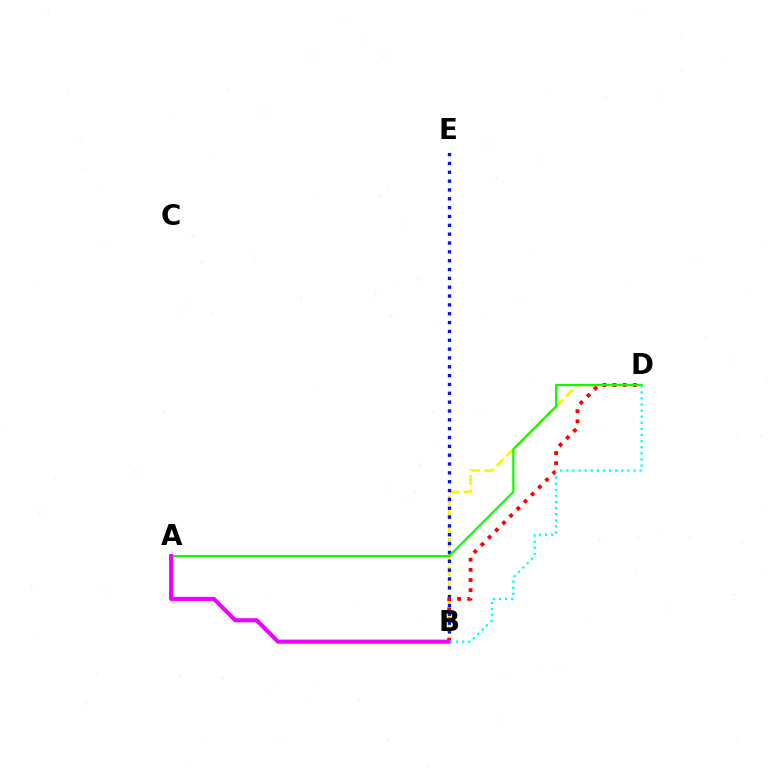{('B', 'D'): [{'color': '#fcf500', 'line_style': 'dashed', 'thickness': 1.91}, {'color': '#ff0000', 'line_style': 'dotted', 'thickness': 2.76}, {'color': '#00fff6', 'line_style': 'dotted', 'thickness': 1.66}], ('B', 'E'): [{'color': '#0010ff', 'line_style': 'dotted', 'thickness': 2.4}], ('A', 'D'): [{'color': '#08ff00', 'line_style': 'solid', 'thickness': 1.59}], ('A', 'B'): [{'color': '#ee00ff', 'line_style': 'solid', 'thickness': 2.95}]}